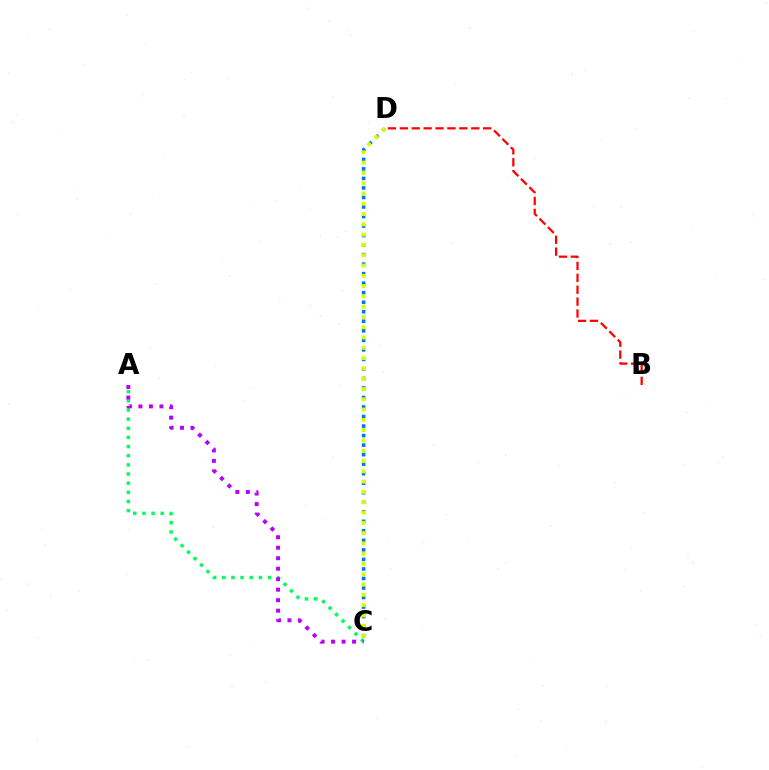{('C', 'D'): [{'color': '#0074ff', 'line_style': 'dotted', 'thickness': 2.59}, {'color': '#d1ff00', 'line_style': 'dotted', 'thickness': 2.8}], ('A', 'C'): [{'color': '#00ff5c', 'line_style': 'dotted', 'thickness': 2.49}, {'color': '#b900ff', 'line_style': 'dotted', 'thickness': 2.85}], ('B', 'D'): [{'color': '#ff0000', 'line_style': 'dashed', 'thickness': 1.62}]}